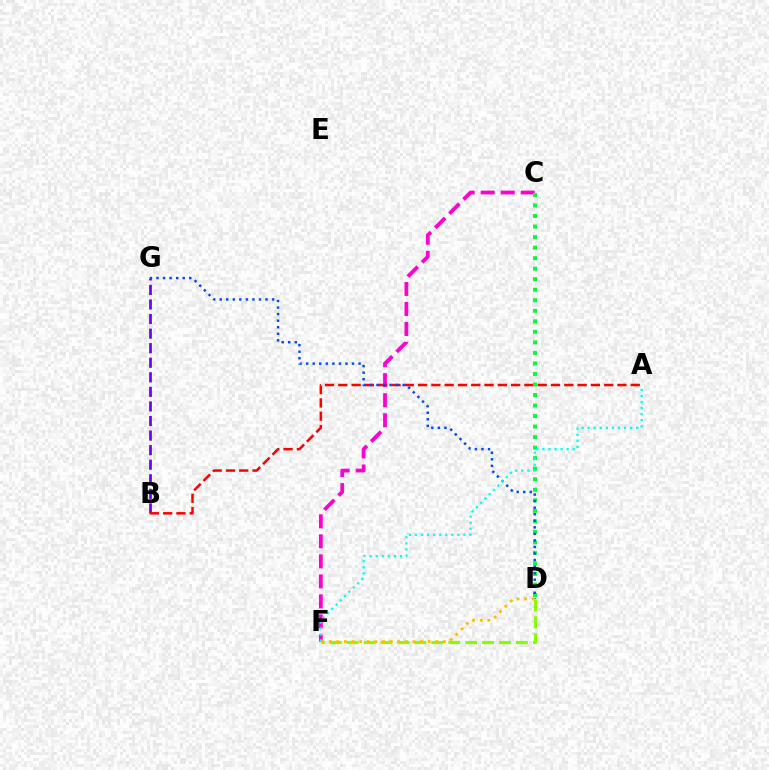{('C', 'F'): [{'color': '#ff00cf', 'line_style': 'dashed', 'thickness': 2.72}], ('B', 'G'): [{'color': '#7200ff', 'line_style': 'dashed', 'thickness': 1.98}], ('A', 'B'): [{'color': '#ff0000', 'line_style': 'dashed', 'thickness': 1.81}], ('D', 'F'): [{'color': '#84ff00', 'line_style': 'dashed', 'thickness': 2.3}, {'color': '#ffbd00', 'line_style': 'dotted', 'thickness': 2.07}], ('C', 'D'): [{'color': '#00ff39', 'line_style': 'dotted', 'thickness': 2.86}], ('D', 'G'): [{'color': '#004bff', 'line_style': 'dotted', 'thickness': 1.78}], ('A', 'F'): [{'color': '#00fff6', 'line_style': 'dotted', 'thickness': 1.65}]}